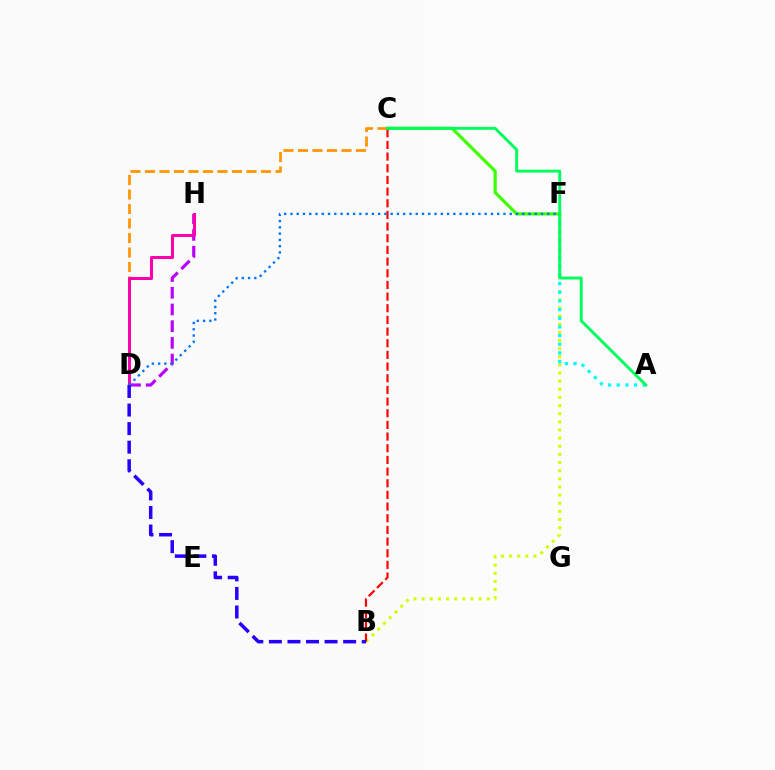{('B', 'F'): [{'color': '#d1ff00', 'line_style': 'dotted', 'thickness': 2.21}], ('D', 'H'): [{'color': '#b900ff', 'line_style': 'dashed', 'thickness': 2.27}, {'color': '#ff00ac', 'line_style': 'solid', 'thickness': 2.17}], ('A', 'F'): [{'color': '#00fff6', 'line_style': 'dotted', 'thickness': 2.35}], ('C', 'F'): [{'color': '#3dff00', 'line_style': 'solid', 'thickness': 2.31}], ('C', 'D'): [{'color': '#ff9400', 'line_style': 'dashed', 'thickness': 1.97}], ('B', 'C'): [{'color': '#ff0000', 'line_style': 'dashed', 'thickness': 1.58}], ('A', 'C'): [{'color': '#00ff5c', 'line_style': 'solid', 'thickness': 2.09}], ('B', 'D'): [{'color': '#2500ff', 'line_style': 'dashed', 'thickness': 2.52}], ('D', 'F'): [{'color': '#0074ff', 'line_style': 'dotted', 'thickness': 1.7}]}